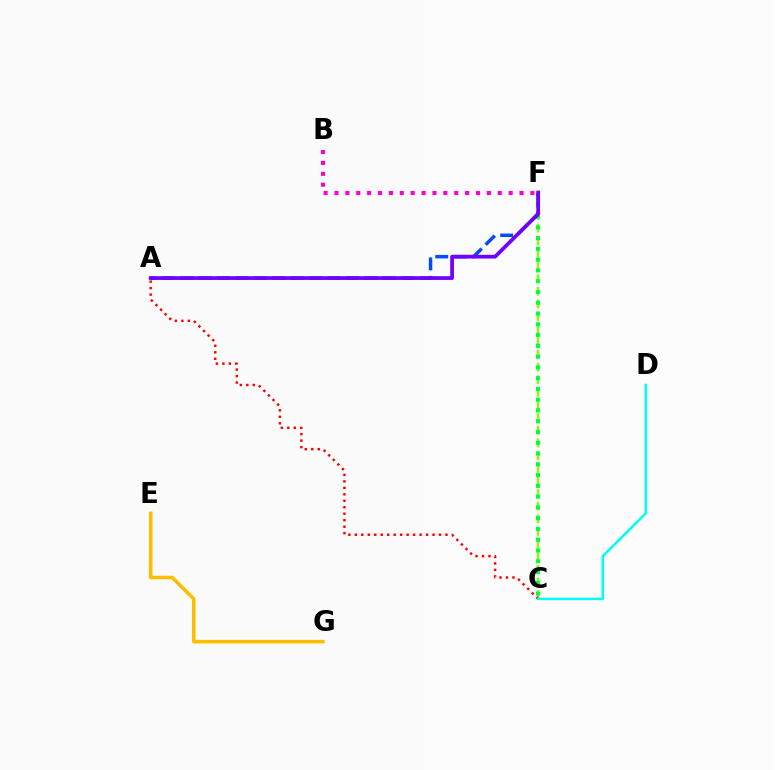{('C', 'F'): [{'color': '#84ff00', 'line_style': 'dashed', 'thickness': 1.72}, {'color': '#00ff39', 'line_style': 'dotted', 'thickness': 2.93}], ('E', 'G'): [{'color': '#ffbd00', 'line_style': 'solid', 'thickness': 2.57}], ('A', 'C'): [{'color': '#ff0000', 'line_style': 'dotted', 'thickness': 1.76}], ('C', 'D'): [{'color': '#00fff6', 'line_style': 'solid', 'thickness': 1.78}], ('A', 'F'): [{'color': '#004bff', 'line_style': 'dashed', 'thickness': 2.5}, {'color': '#7200ff', 'line_style': 'solid', 'thickness': 2.69}], ('B', 'F'): [{'color': '#ff00cf', 'line_style': 'dotted', 'thickness': 2.96}]}